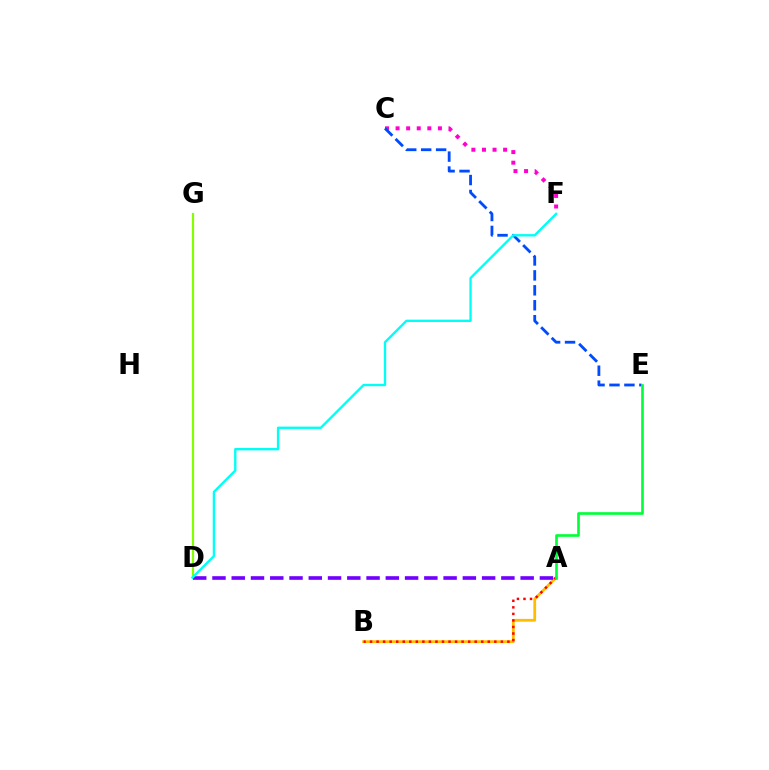{('A', 'B'): [{'color': '#ffbd00', 'line_style': 'solid', 'thickness': 2.01}, {'color': '#ff0000', 'line_style': 'dotted', 'thickness': 1.78}], ('D', 'G'): [{'color': '#84ff00', 'line_style': 'solid', 'thickness': 1.58}], ('A', 'D'): [{'color': '#7200ff', 'line_style': 'dashed', 'thickness': 2.62}], ('C', 'F'): [{'color': '#ff00cf', 'line_style': 'dotted', 'thickness': 2.88}], ('C', 'E'): [{'color': '#004bff', 'line_style': 'dashed', 'thickness': 2.03}], ('A', 'E'): [{'color': '#00ff39', 'line_style': 'solid', 'thickness': 1.92}], ('D', 'F'): [{'color': '#00fff6', 'line_style': 'solid', 'thickness': 1.7}]}